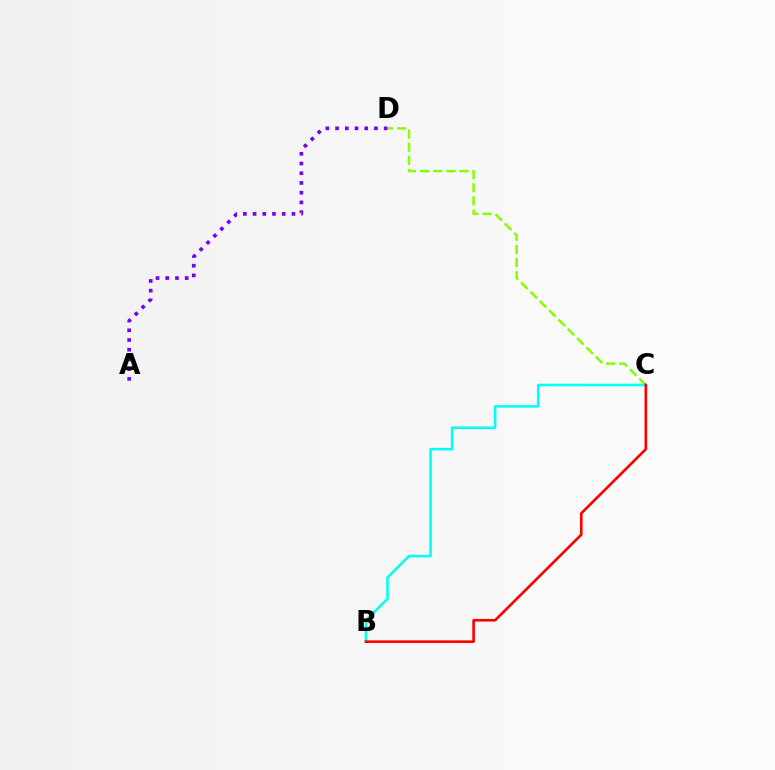{('C', 'D'): [{'color': '#84ff00', 'line_style': 'dashed', 'thickness': 1.79}], ('B', 'C'): [{'color': '#00fff6', 'line_style': 'solid', 'thickness': 1.86}, {'color': '#ff0000', 'line_style': 'solid', 'thickness': 1.89}], ('A', 'D'): [{'color': '#7200ff', 'line_style': 'dotted', 'thickness': 2.64}]}